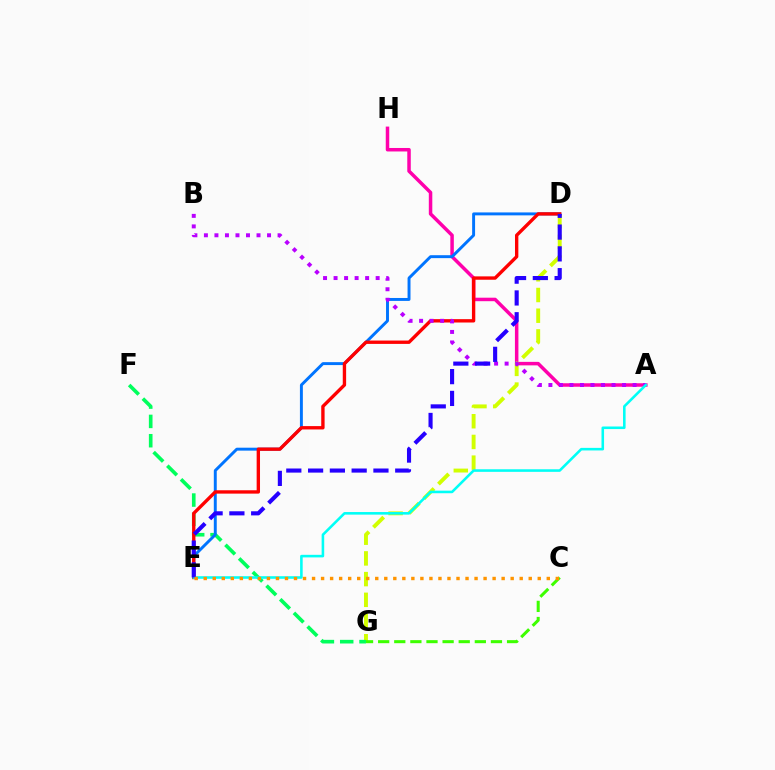{('A', 'H'): [{'color': '#ff00ac', 'line_style': 'solid', 'thickness': 2.52}], ('D', 'G'): [{'color': '#d1ff00', 'line_style': 'dashed', 'thickness': 2.81}], ('F', 'G'): [{'color': '#00ff5c', 'line_style': 'dashed', 'thickness': 2.62}], ('D', 'E'): [{'color': '#0074ff', 'line_style': 'solid', 'thickness': 2.11}, {'color': '#ff0000', 'line_style': 'solid', 'thickness': 2.42}, {'color': '#2500ff', 'line_style': 'dashed', 'thickness': 2.96}], ('C', 'G'): [{'color': '#3dff00', 'line_style': 'dashed', 'thickness': 2.19}], ('A', 'B'): [{'color': '#b900ff', 'line_style': 'dotted', 'thickness': 2.86}], ('A', 'E'): [{'color': '#00fff6', 'line_style': 'solid', 'thickness': 1.85}], ('C', 'E'): [{'color': '#ff9400', 'line_style': 'dotted', 'thickness': 2.45}]}